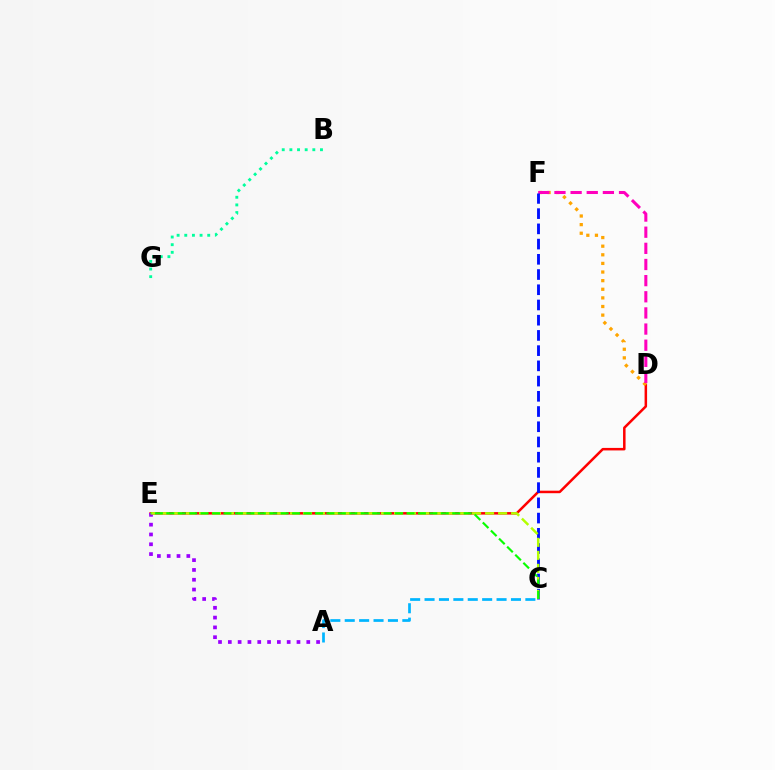{('D', 'E'): [{'color': '#ff0000', 'line_style': 'solid', 'thickness': 1.81}], ('D', 'F'): [{'color': '#ffa500', 'line_style': 'dotted', 'thickness': 2.34}, {'color': '#ff00bd', 'line_style': 'dashed', 'thickness': 2.19}], ('A', 'E'): [{'color': '#9b00ff', 'line_style': 'dotted', 'thickness': 2.66}], ('C', 'F'): [{'color': '#0010ff', 'line_style': 'dashed', 'thickness': 2.07}], ('C', 'E'): [{'color': '#b3ff00', 'line_style': 'dashed', 'thickness': 1.77}, {'color': '#08ff00', 'line_style': 'dashed', 'thickness': 1.55}], ('A', 'C'): [{'color': '#00b5ff', 'line_style': 'dashed', 'thickness': 1.96}], ('B', 'G'): [{'color': '#00ff9d', 'line_style': 'dotted', 'thickness': 2.08}]}